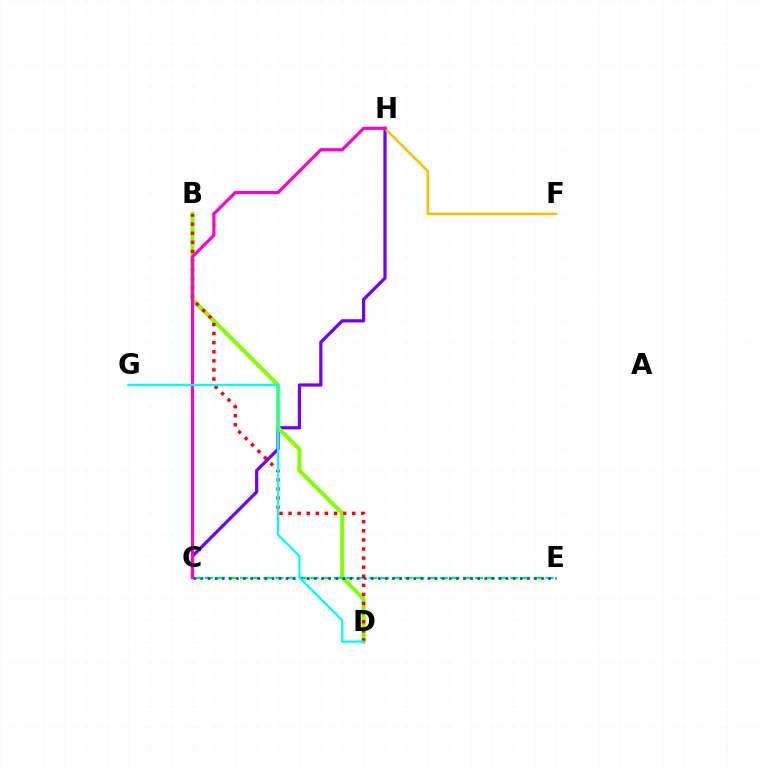{('C', 'H'): [{'color': '#7200ff', 'line_style': 'solid', 'thickness': 2.32}, {'color': '#ff00cf', 'line_style': 'solid', 'thickness': 2.28}], ('F', 'H'): [{'color': '#ffbd00', 'line_style': 'solid', 'thickness': 1.82}], ('B', 'D'): [{'color': '#84ff00', 'line_style': 'solid', 'thickness': 2.9}, {'color': '#ff0000', 'line_style': 'dotted', 'thickness': 2.47}], ('C', 'E'): [{'color': '#00ff39', 'line_style': 'dashed', 'thickness': 1.6}, {'color': '#004bff', 'line_style': 'dotted', 'thickness': 1.93}], ('D', 'G'): [{'color': '#00fff6', 'line_style': 'solid', 'thickness': 1.64}]}